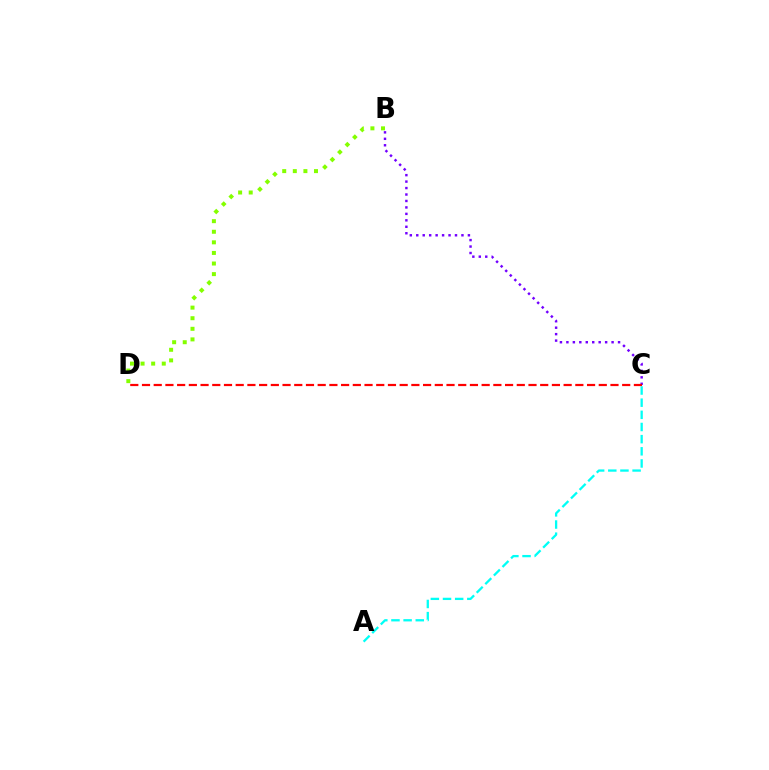{('B', 'D'): [{'color': '#84ff00', 'line_style': 'dotted', 'thickness': 2.88}], ('A', 'C'): [{'color': '#00fff6', 'line_style': 'dashed', 'thickness': 1.65}], ('B', 'C'): [{'color': '#7200ff', 'line_style': 'dotted', 'thickness': 1.75}], ('C', 'D'): [{'color': '#ff0000', 'line_style': 'dashed', 'thickness': 1.59}]}